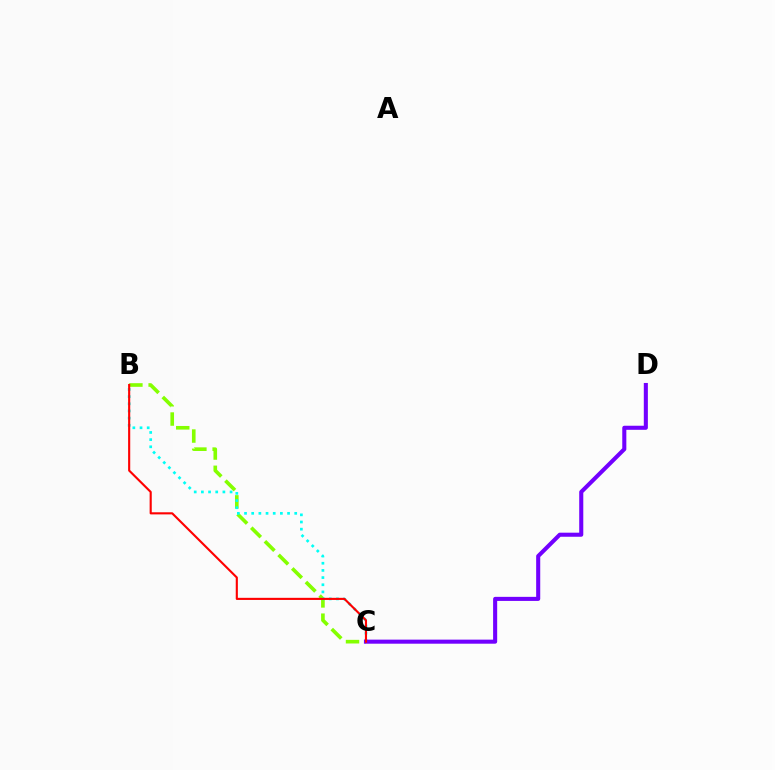{('B', 'C'): [{'color': '#84ff00', 'line_style': 'dashed', 'thickness': 2.62}, {'color': '#00fff6', 'line_style': 'dotted', 'thickness': 1.95}, {'color': '#ff0000', 'line_style': 'solid', 'thickness': 1.53}], ('C', 'D'): [{'color': '#7200ff', 'line_style': 'solid', 'thickness': 2.93}]}